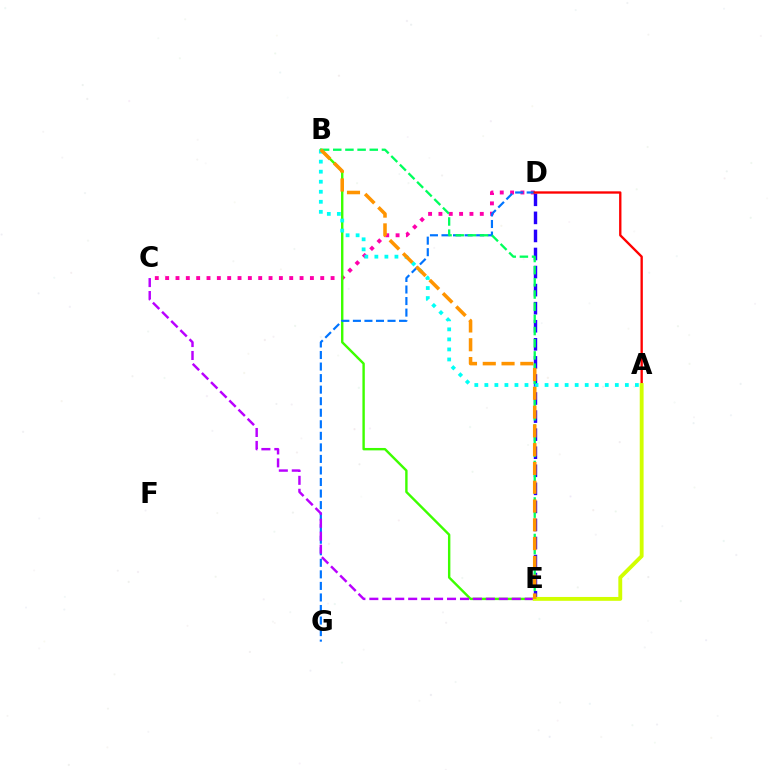{('C', 'D'): [{'color': '#ff00ac', 'line_style': 'dotted', 'thickness': 2.81}], ('D', 'E'): [{'color': '#2500ff', 'line_style': 'dashed', 'thickness': 2.45}], ('B', 'E'): [{'color': '#3dff00', 'line_style': 'solid', 'thickness': 1.73}, {'color': '#00ff5c', 'line_style': 'dashed', 'thickness': 1.65}, {'color': '#ff9400', 'line_style': 'dashed', 'thickness': 2.55}], ('A', 'B'): [{'color': '#00fff6', 'line_style': 'dotted', 'thickness': 2.73}], ('D', 'G'): [{'color': '#0074ff', 'line_style': 'dashed', 'thickness': 1.57}], ('A', 'D'): [{'color': '#ff0000', 'line_style': 'solid', 'thickness': 1.69}], ('C', 'E'): [{'color': '#b900ff', 'line_style': 'dashed', 'thickness': 1.76}], ('A', 'E'): [{'color': '#d1ff00', 'line_style': 'solid', 'thickness': 2.78}]}